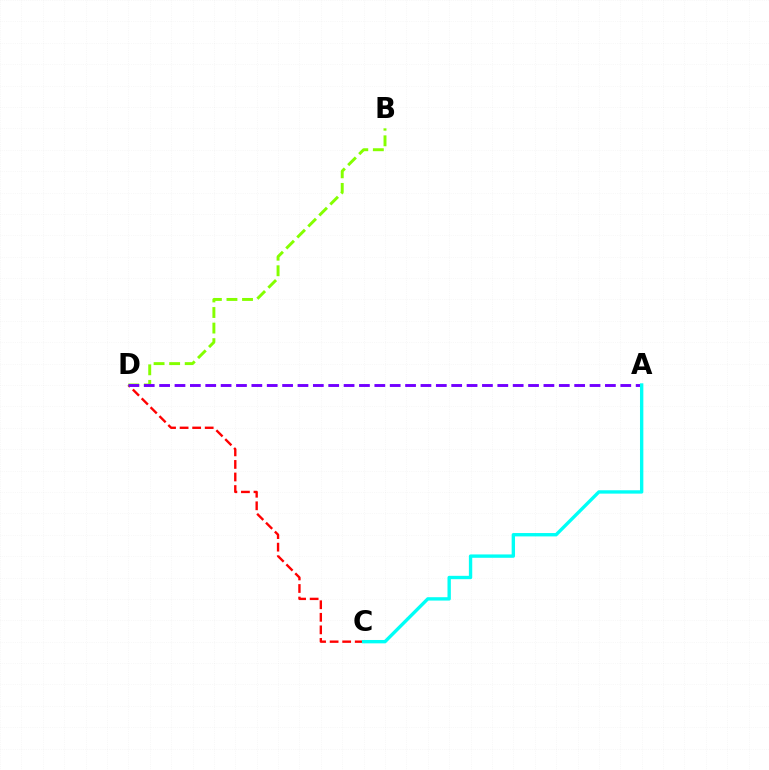{('C', 'D'): [{'color': '#ff0000', 'line_style': 'dashed', 'thickness': 1.71}], ('B', 'D'): [{'color': '#84ff00', 'line_style': 'dashed', 'thickness': 2.11}], ('A', 'D'): [{'color': '#7200ff', 'line_style': 'dashed', 'thickness': 2.09}], ('A', 'C'): [{'color': '#00fff6', 'line_style': 'solid', 'thickness': 2.42}]}